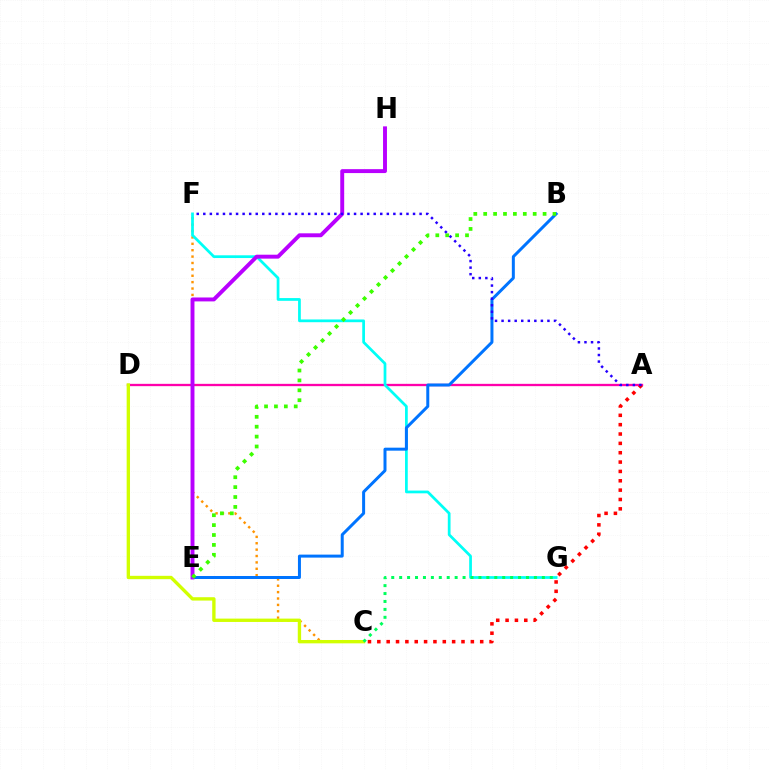{('A', 'D'): [{'color': '#ff00ac', 'line_style': 'solid', 'thickness': 1.66}], ('C', 'F'): [{'color': '#ff9400', 'line_style': 'dotted', 'thickness': 1.74}], ('F', 'G'): [{'color': '#00fff6', 'line_style': 'solid', 'thickness': 1.97}], ('B', 'E'): [{'color': '#0074ff', 'line_style': 'solid', 'thickness': 2.16}, {'color': '#3dff00', 'line_style': 'dotted', 'thickness': 2.69}], ('A', 'C'): [{'color': '#ff0000', 'line_style': 'dotted', 'thickness': 2.54}], ('C', 'D'): [{'color': '#d1ff00', 'line_style': 'solid', 'thickness': 2.41}], ('E', 'H'): [{'color': '#b900ff', 'line_style': 'solid', 'thickness': 2.83}], ('C', 'G'): [{'color': '#00ff5c', 'line_style': 'dotted', 'thickness': 2.15}], ('A', 'F'): [{'color': '#2500ff', 'line_style': 'dotted', 'thickness': 1.78}]}